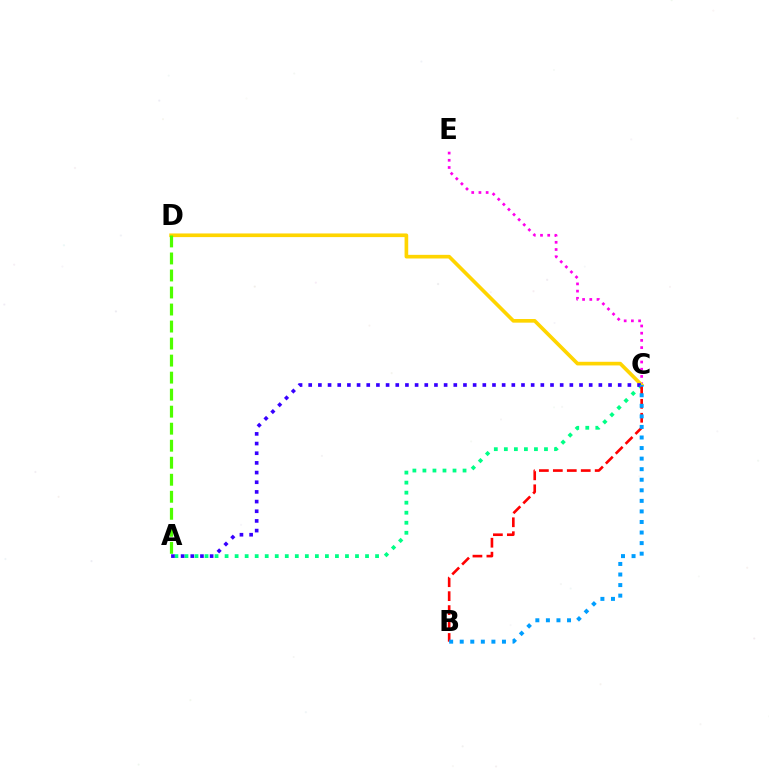{('C', 'E'): [{'color': '#ff00ed', 'line_style': 'dotted', 'thickness': 1.96}], ('C', 'D'): [{'color': '#ffd500', 'line_style': 'solid', 'thickness': 2.63}], ('A', 'C'): [{'color': '#00ff86', 'line_style': 'dotted', 'thickness': 2.73}, {'color': '#3700ff', 'line_style': 'dotted', 'thickness': 2.63}], ('B', 'C'): [{'color': '#ff0000', 'line_style': 'dashed', 'thickness': 1.89}, {'color': '#009eff', 'line_style': 'dotted', 'thickness': 2.87}], ('A', 'D'): [{'color': '#4fff00', 'line_style': 'dashed', 'thickness': 2.31}]}